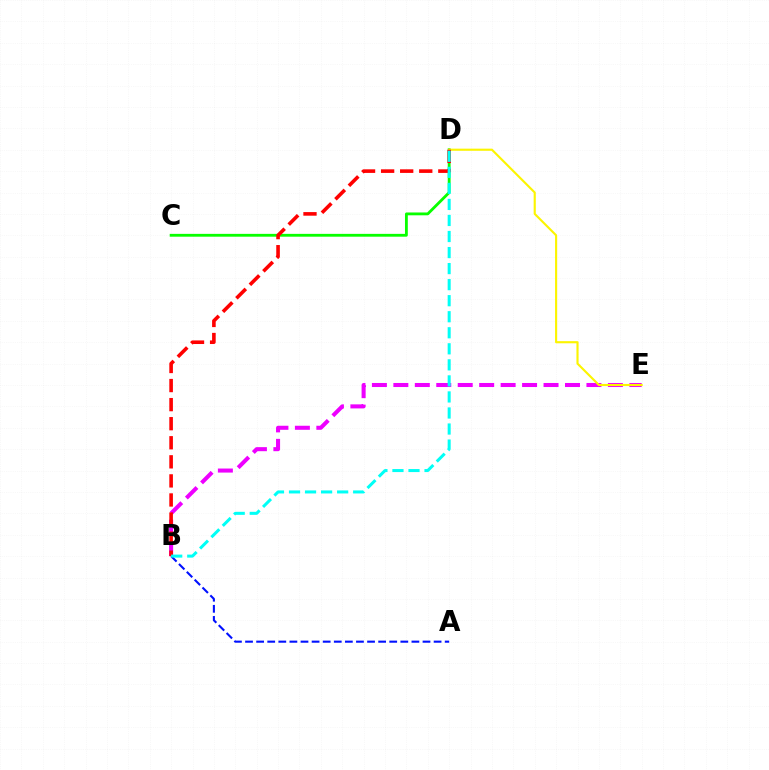{('C', 'D'): [{'color': '#08ff00', 'line_style': 'solid', 'thickness': 2.04}], ('B', 'E'): [{'color': '#ee00ff', 'line_style': 'dashed', 'thickness': 2.91}], ('D', 'E'): [{'color': '#fcf500', 'line_style': 'solid', 'thickness': 1.53}], ('A', 'B'): [{'color': '#0010ff', 'line_style': 'dashed', 'thickness': 1.51}], ('B', 'D'): [{'color': '#ff0000', 'line_style': 'dashed', 'thickness': 2.59}, {'color': '#00fff6', 'line_style': 'dashed', 'thickness': 2.18}]}